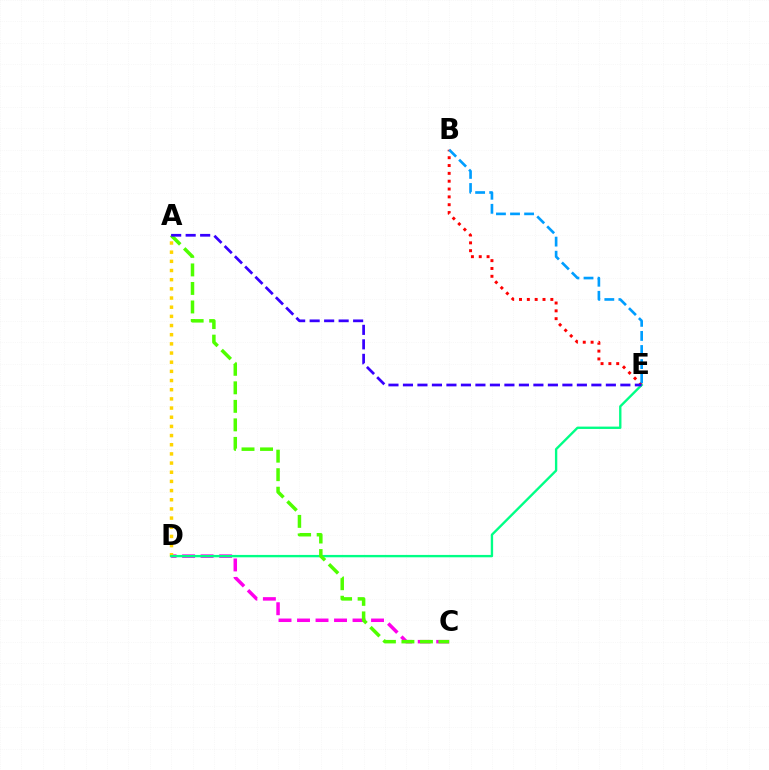{('C', 'D'): [{'color': '#ff00ed', 'line_style': 'dashed', 'thickness': 2.51}], ('A', 'D'): [{'color': '#ffd500', 'line_style': 'dotted', 'thickness': 2.49}], ('B', 'E'): [{'color': '#ff0000', 'line_style': 'dotted', 'thickness': 2.13}, {'color': '#009eff', 'line_style': 'dashed', 'thickness': 1.91}], ('D', 'E'): [{'color': '#00ff86', 'line_style': 'solid', 'thickness': 1.7}], ('A', 'C'): [{'color': '#4fff00', 'line_style': 'dashed', 'thickness': 2.52}], ('A', 'E'): [{'color': '#3700ff', 'line_style': 'dashed', 'thickness': 1.97}]}